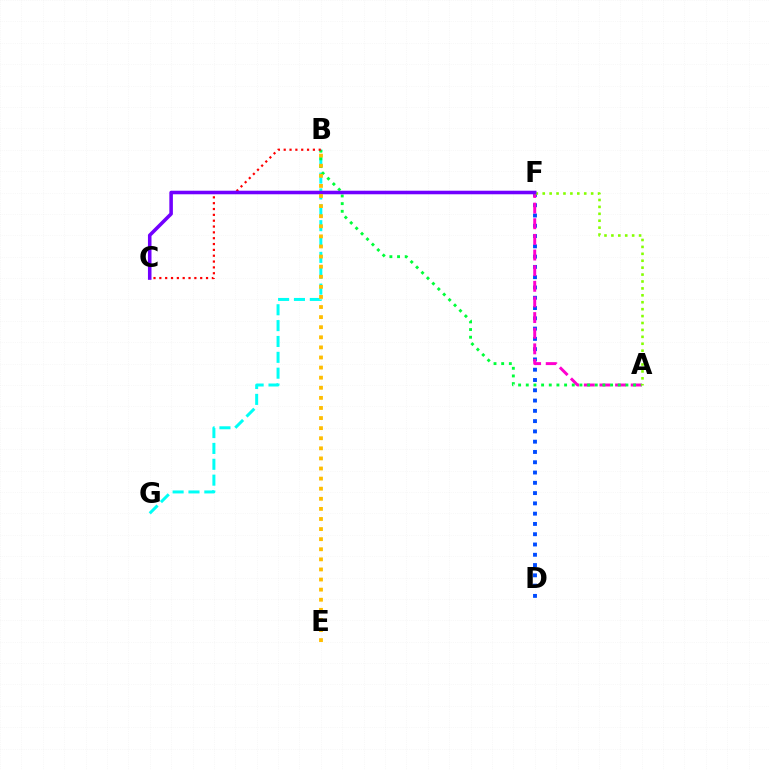{('B', 'G'): [{'color': '#00fff6', 'line_style': 'dashed', 'thickness': 2.15}], ('D', 'F'): [{'color': '#004bff', 'line_style': 'dotted', 'thickness': 2.79}], ('A', 'F'): [{'color': '#ff00cf', 'line_style': 'dashed', 'thickness': 2.12}, {'color': '#84ff00', 'line_style': 'dotted', 'thickness': 1.88}], ('A', 'B'): [{'color': '#00ff39', 'line_style': 'dotted', 'thickness': 2.08}], ('B', 'C'): [{'color': '#ff0000', 'line_style': 'dotted', 'thickness': 1.59}], ('C', 'F'): [{'color': '#7200ff', 'line_style': 'solid', 'thickness': 2.56}], ('B', 'E'): [{'color': '#ffbd00', 'line_style': 'dotted', 'thickness': 2.74}]}